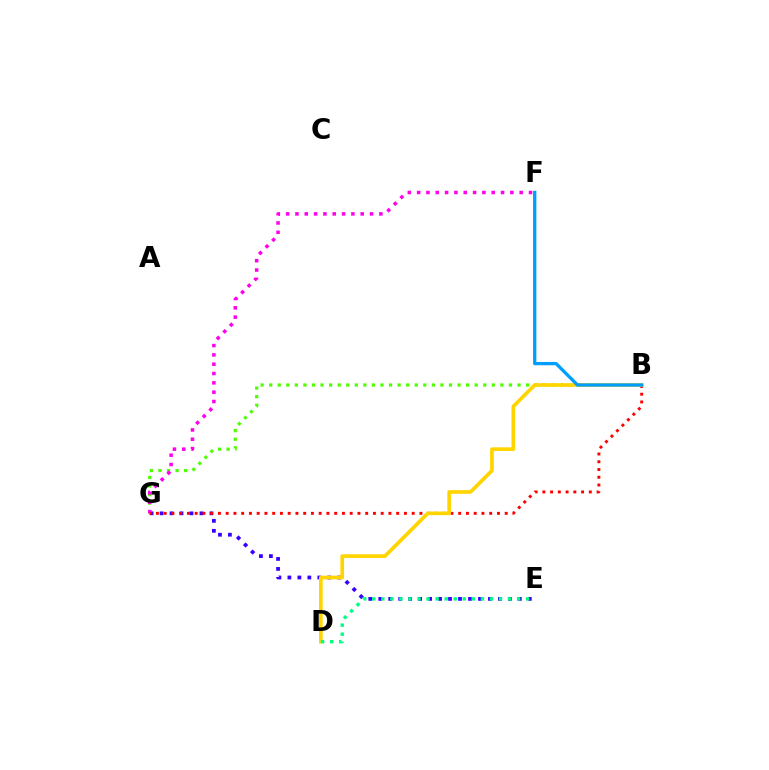{('B', 'G'): [{'color': '#4fff00', 'line_style': 'dotted', 'thickness': 2.33}, {'color': '#ff0000', 'line_style': 'dotted', 'thickness': 2.11}], ('E', 'G'): [{'color': '#3700ff', 'line_style': 'dotted', 'thickness': 2.71}], ('F', 'G'): [{'color': '#ff00ed', 'line_style': 'dotted', 'thickness': 2.53}], ('B', 'D'): [{'color': '#ffd500', 'line_style': 'solid', 'thickness': 2.65}], ('B', 'F'): [{'color': '#009eff', 'line_style': 'solid', 'thickness': 2.37}], ('D', 'E'): [{'color': '#00ff86', 'line_style': 'dotted', 'thickness': 2.46}]}